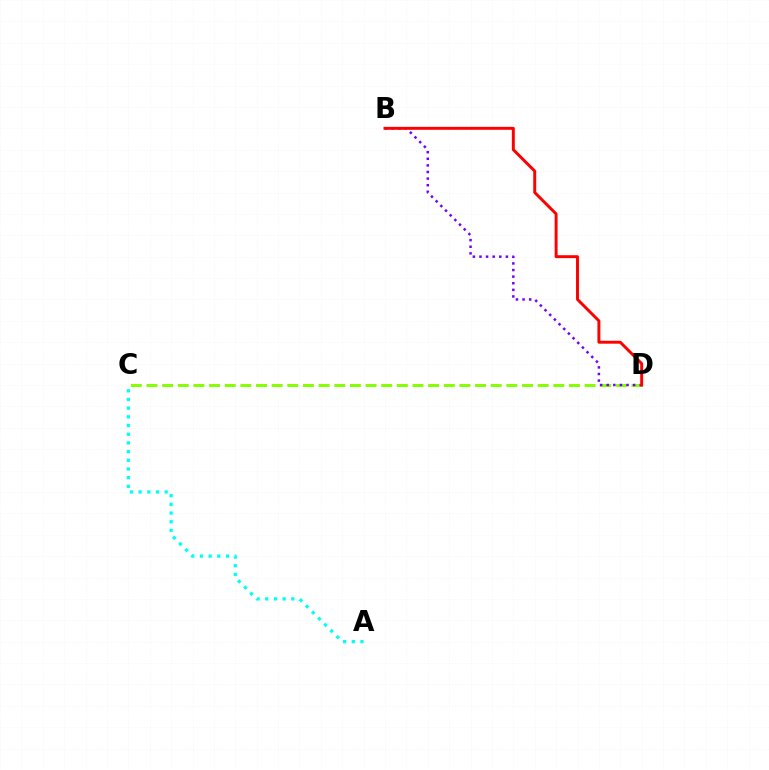{('A', 'C'): [{'color': '#00fff6', 'line_style': 'dotted', 'thickness': 2.36}], ('C', 'D'): [{'color': '#84ff00', 'line_style': 'dashed', 'thickness': 2.13}], ('B', 'D'): [{'color': '#7200ff', 'line_style': 'dotted', 'thickness': 1.79}, {'color': '#ff0000', 'line_style': 'solid', 'thickness': 2.12}]}